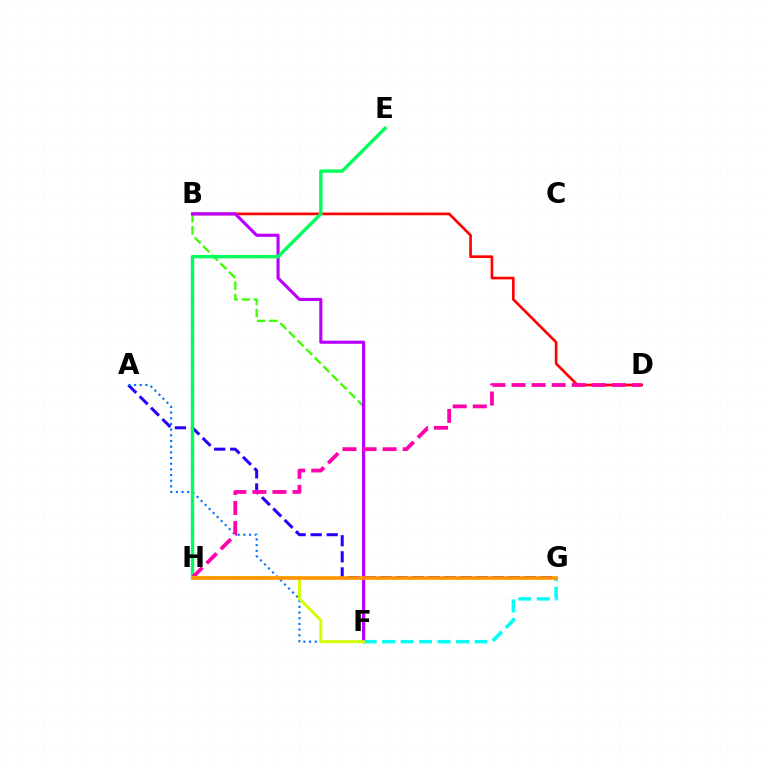{('A', 'G'): [{'color': '#2500ff', 'line_style': 'dashed', 'thickness': 2.18}], ('B', 'F'): [{'color': '#3dff00', 'line_style': 'dashed', 'thickness': 1.66}, {'color': '#b900ff', 'line_style': 'solid', 'thickness': 2.26}], ('F', 'G'): [{'color': '#00fff6', 'line_style': 'dashed', 'thickness': 2.51}], ('A', 'F'): [{'color': '#0074ff', 'line_style': 'dotted', 'thickness': 1.54}], ('B', 'D'): [{'color': '#ff0000', 'line_style': 'solid', 'thickness': 1.91}], ('E', 'H'): [{'color': '#00ff5c', 'line_style': 'solid', 'thickness': 2.43}], ('D', 'H'): [{'color': '#ff00ac', 'line_style': 'dashed', 'thickness': 2.73}], ('F', 'H'): [{'color': '#d1ff00', 'line_style': 'solid', 'thickness': 2.09}], ('G', 'H'): [{'color': '#ff9400', 'line_style': 'solid', 'thickness': 2.61}]}